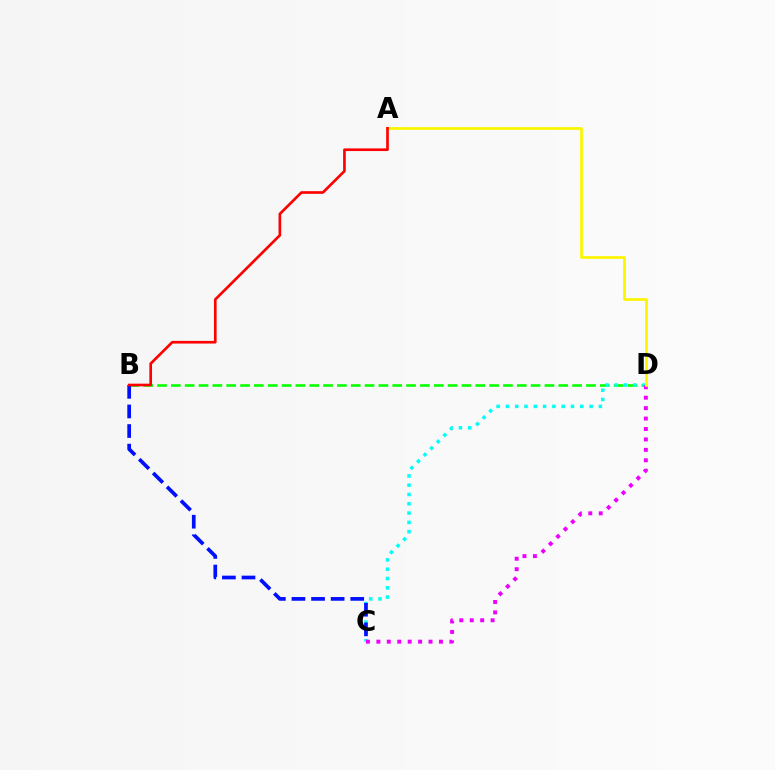{('B', 'D'): [{'color': '#08ff00', 'line_style': 'dashed', 'thickness': 1.88}], ('C', 'D'): [{'color': '#00fff6', 'line_style': 'dotted', 'thickness': 2.53}, {'color': '#ee00ff', 'line_style': 'dotted', 'thickness': 2.83}], ('B', 'C'): [{'color': '#0010ff', 'line_style': 'dashed', 'thickness': 2.66}], ('A', 'D'): [{'color': '#fcf500', 'line_style': 'solid', 'thickness': 1.97}], ('A', 'B'): [{'color': '#ff0000', 'line_style': 'solid', 'thickness': 1.91}]}